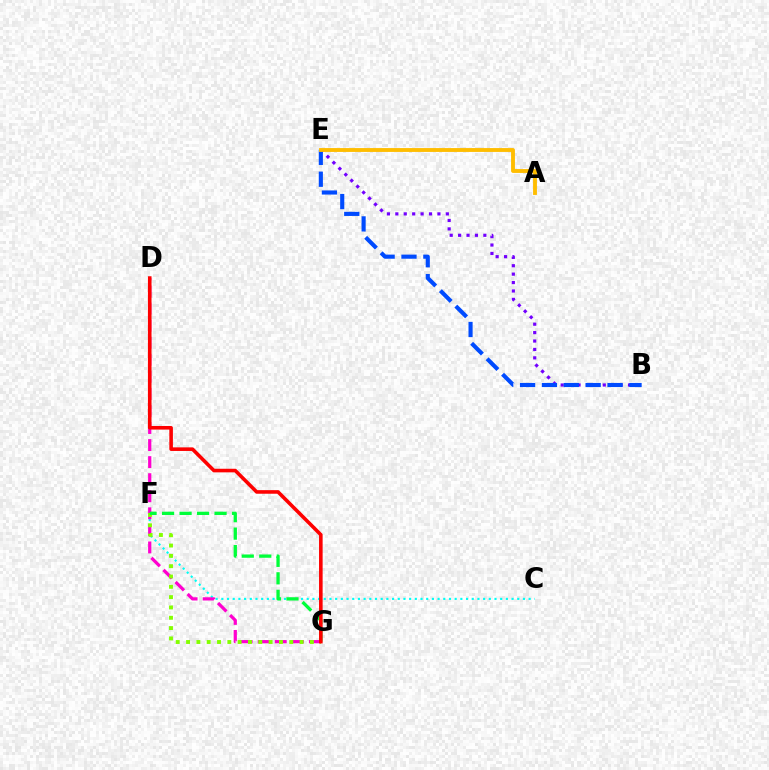{('C', 'F'): [{'color': '#00fff6', 'line_style': 'dotted', 'thickness': 1.55}], ('B', 'E'): [{'color': '#7200ff', 'line_style': 'dotted', 'thickness': 2.29}, {'color': '#004bff', 'line_style': 'dashed', 'thickness': 2.97}], ('D', 'G'): [{'color': '#ff00cf', 'line_style': 'dashed', 'thickness': 2.32}, {'color': '#ff0000', 'line_style': 'solid', 'thickness': 2.58}], ('F', 'G'): [{'color': '#84ff00', 'line_style': 'dotted', 'thickness': 2.8}, {'color': '#00ff39', 'line_style': 'dashed', 'thickness': 2.38}], ('A', 'E'): [{'color': '#ffbd00', 'line_style': 'solid', 'thickness': 2.78}]}